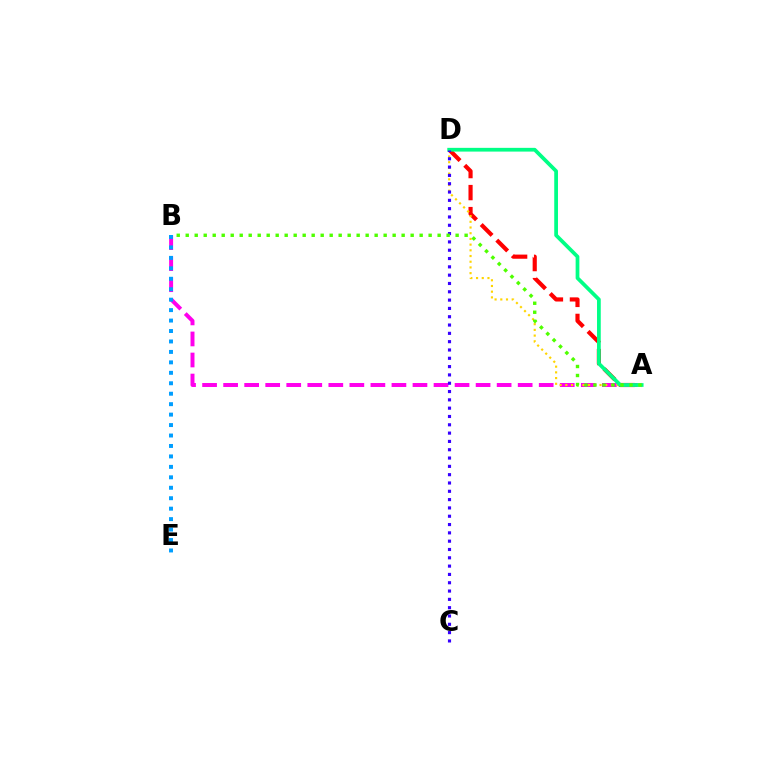{('A', 'D'): [{'color': '#ff0000', 'line_style': 'dashed', 'thickness': 2.99}, {'color': '#ffd500', 'line_style': 'dotted', 'thickness': 1.55}, {'color': '#00ff86', 'line_style': 'solid', 'thickness': 2.69}], ('A', 'B'): [{'color': '#ff00ed', 'line_style': 'dashed', 'thickness': 2.86}, {'color': '#4fff00', 'line_style': 'dotted', 'thickness': 2.44}], ('C', 'D'): [{'color': '#3700ff', 'line_style': 'dotted', 'thickness': 2.26}], ('B', 'E'): [{'color': '#009eff', 'line_style': 'dotted', 'thickness': 2.84}]}